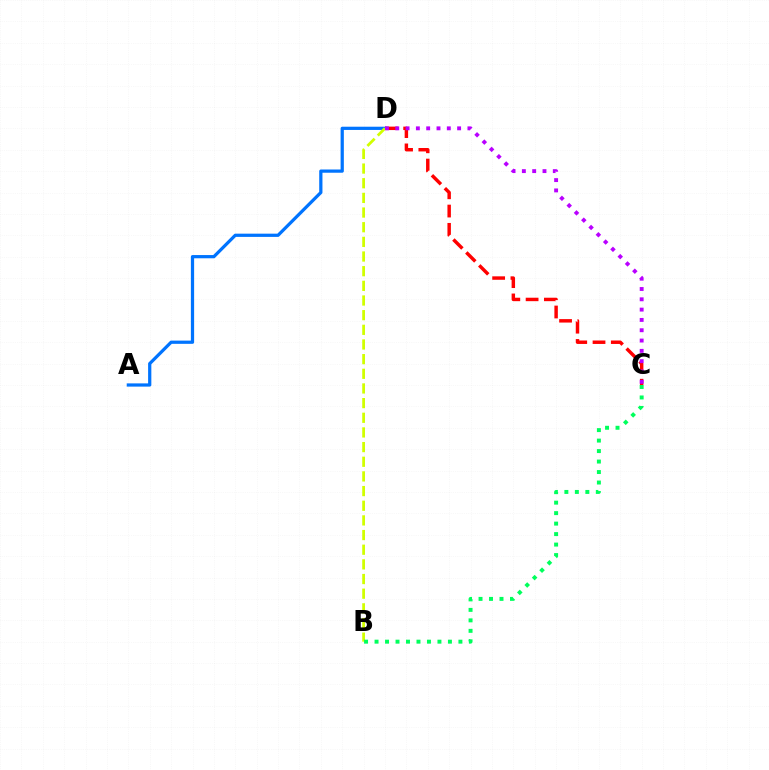{('A', 'D'): [{'color': '#0074ff', 'line_style': 'solid', 'thickness': 2.33}], ('B', 'D'): [{'color': '#d1ff00', 'line_style': 'dashed', 'thickness': 1.99}], ('B', 'C'): [{'color': '#00ff5c', 'line_style': 'dotted', 'thickness': 2.85}], ('C', 'D'): [{'color': '#ff0000', 'line_style': 'dashed', 'thickness': 2.48}, {'color': '#b900ff', 'line_style': 'dotted', 'thickness': 2.8}]}